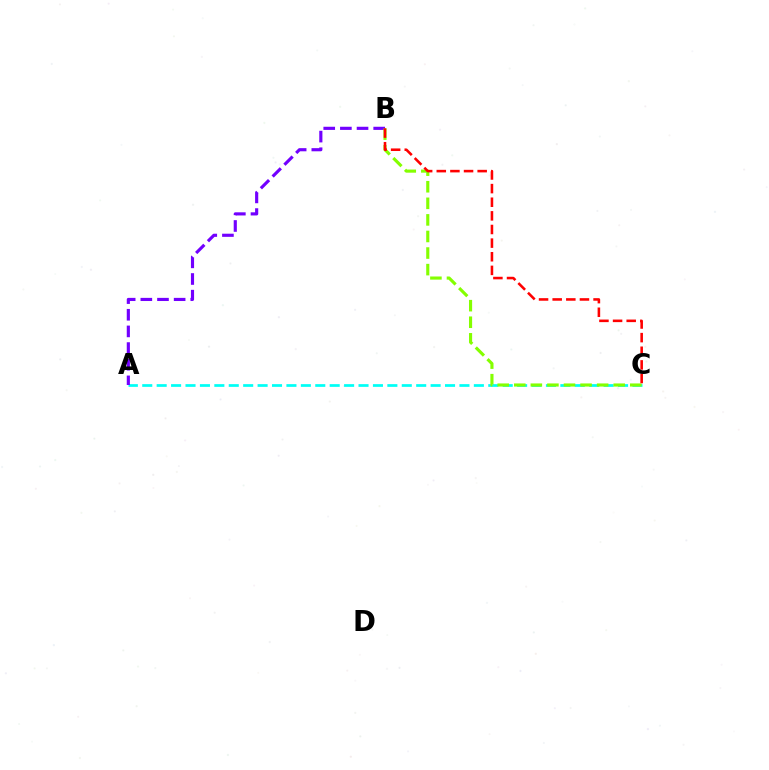{('A', 'C'): [{'color': '#00fff6', 'line_style': 'dashed', 'thickness': 1.96}], ('A', 'B'): [{'color': '#7200ff', 'line_style': 'dashed', 'thickness': 2.26}], ('B', 'C'): [{'color': '#84ff00', 'line_style': 'dashed', 'thickness': 2.25}, {'color': '#ff0000', 'line_style': 'dashed', 'thickness': 1.85}]}